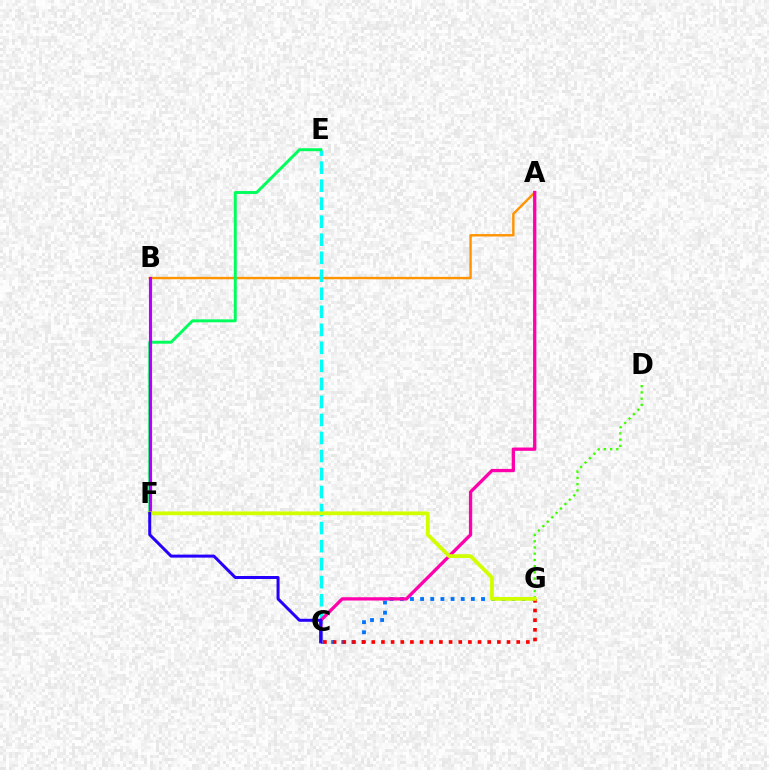{('D', 'G'): [{'color': '#3dff00', 'line_style': 'dotted', 'thickness': 1.69}], ('C', 'G'): [{'color': '#0074ff', 'line_style': 'dotted', 'thickness': 2.76}, {'color': '#ff0000', 'line_style': 'dotted', 'thickness': 2.63}], ('A', 'B'): [{'color': '#ff9400', 'line_style': 'solid', 'thickness': 1.73}], ('C', 'E'): [{'color': '#00fff6', 'line_style': 'dashed', 'thickness': 2.45}], ('A', 'C'): [{'color': '#ff00ac', 'line_style': 'solid', 'thickness': 2.37}], ('E', 'F'): [{'color': '#00ff5c', 'line_style': 'solid', 'thickness': 2.12}], ('B', 'F'): [{'color': '#b900ff', 'line_style': 'solid', 'thickness': 2.27}], ('F', 'G'): [{'color': '#d1ff00', 'line_style': 'solid', 'thickness': 2.73}], ('C', 'F'): [{'color': '#2500ff', 'line_style': 'solid', 'thickness': 2.16}]}